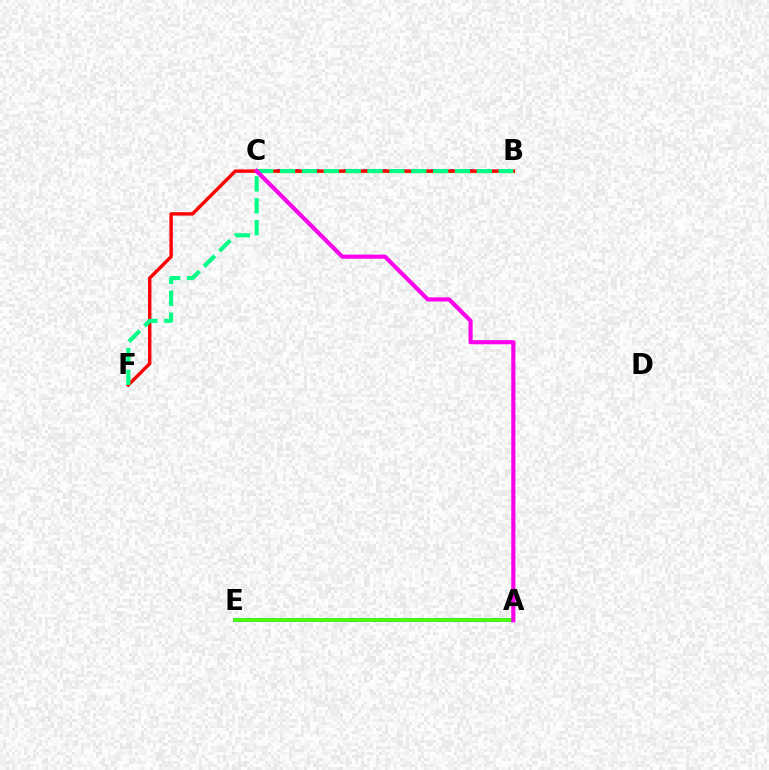{('A', 'E'): [{'color': '#009eff', 'line_style': 'solid', 'thickness': 2.75}, {'color': '#4fff00', 'line_style': 'solid', 'thickness': 2.59}], ('B', 'C'): [{'color': '#3700ff', 'line_style': 'dotted', 'thickness': 2.63}, {'color': '#ffd500', 'line_style': 'solid', 'thickness': 2.25}], ('B', 'F'): [{'color': '#ff0000', 'line_style': 'solid', 'thickness': 2.45}, {'color': '#00ff86', 'line_style': 'dashed', 'thickness': 2.97}], ('A', 'C'): [{'color': '#ff00ed', 'line_style': 'solid', 'thickness': 2.97}]}